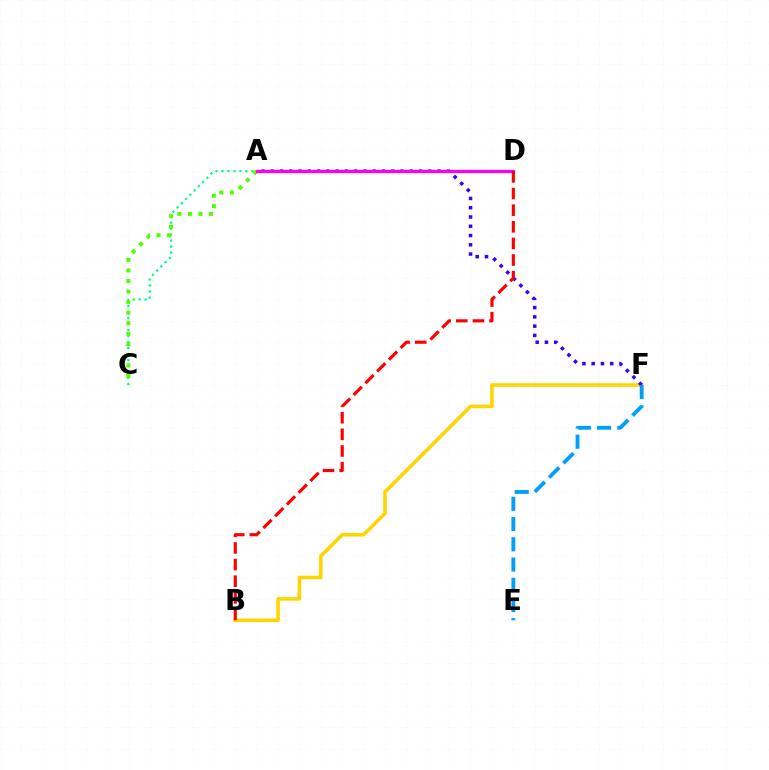{('B', 'F'): [{'color': '#ffd500', 'line_style': 'solid', 'thickness': 2.57}], ('C', 'D'): [{'color': '#00ff86', 'line_style': 'dotted', 'thickness': 1.63}], ('A', 'C'): [{'color': '#4fff00', 'line_style': 'dotted', 'thickness': 2.87}], ('A', 'F'): [{'color': '#3700ff', 'line_style': 'dotted', 'thickness': 2.52}], ('A', 'D'): [{'color': '#ff00ed', 'line_style': 'solid', 'thickness': 2.35}], ('B', 'D'): [{'color': '#ff0000', 'line_style': 'dashed', 'thickness': 2.26}], ('E', 'F'): [{'color': '#009eff', 'line_style': 'dashed', 'thickness': 2.75}]}